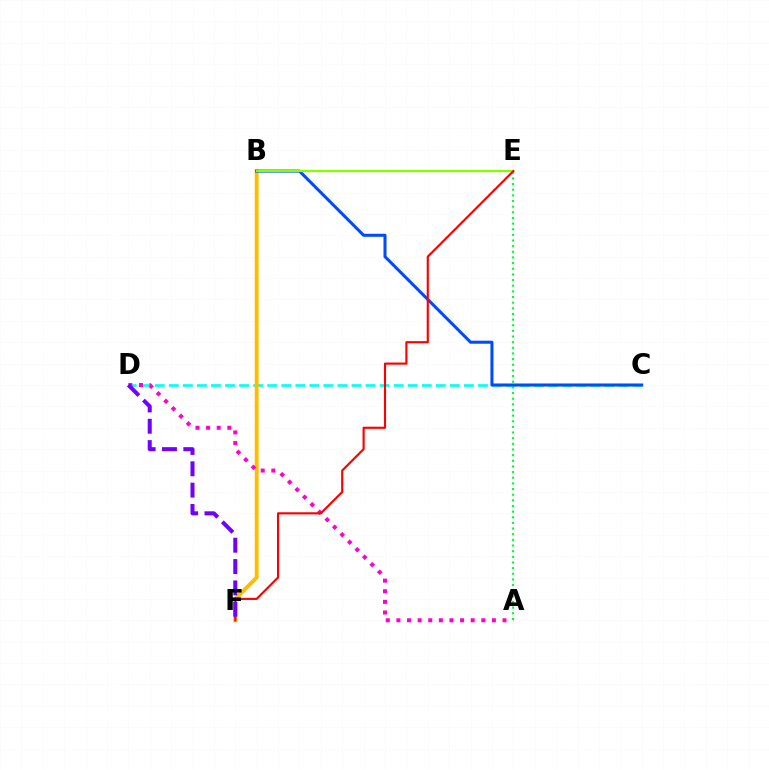{('C', 'D'): [{'color': '#00fff6', 'line_style': 'dashed', 'thickness': 1.91}], ('A', 'E'): [{'color': '#00ff39', 'line_style': 'dotted', 'thickness': 1.53}], ('B', 'F'): [{'color': '#ffbd00', 'line_style': 'solid', 'thickness': 2.8}], ('A', 'D'): [{'color': '#ff00cf', 'line_style': 'dotted', 'thickness': 2.88}], ('B', 'C'): [{'color': '#004bff', 'line_style': 'solid', 'thickness': 2.19}], ('B', 'E'): [{'color': '#84ff00', 'line_style': 'solid', 'thickness': 1.63}], ('E', 'F'): [{'color': '#ff0000', 'line_style': 'solid', 'thickness': 1.55}], ('D', 'F'): [{'color': '#7200ff', 'line_style': 'dashed', 'thickness': 2.9}]}